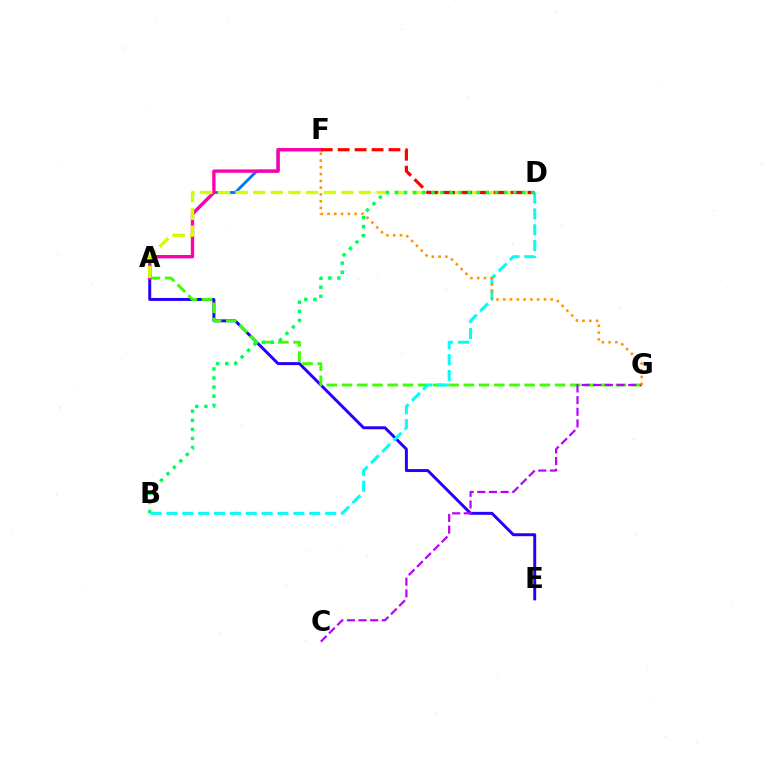{('A', 'E'): [{'color': '#2500ff', 'line_style': 'solid', 'thickness': 2.12}], ('A', 'G'): [{'color': '#3dff00', 'line_style': 'dashed', 'thickness': 2.07}], ('A', 'F'): [{'color': '#0074ff', 'line_style': 'solid', 'thickness': 2.02}, {'color': '#ff00ac', 'line_style': 'solid', 'thickness': 2.41}], ('A', 'D'): [{'color': '#d1ff00', 'line_style': 'dashed', 'thickness': 2.4}], ('B', 'D'): [{'color': '#00fff6', 'line_style': 'dashed', 'thickness': 2.16}, {'color': '#00ff5c', 'line_style': 'dotted', 'thickness': 2.47}], ('C', 'G'): [{'color': '#b900ff', 'line_style': 'dashed', 'thickness': 1.58}], ('F', 'G'): [{'color': '#ff9400', 'line_style': 'dotted', 'thickness': 1.84}], ('D', 'F'): [{'color': '#ff0000', 'line_style': 'dashed', 'thickness': 2.3}]}